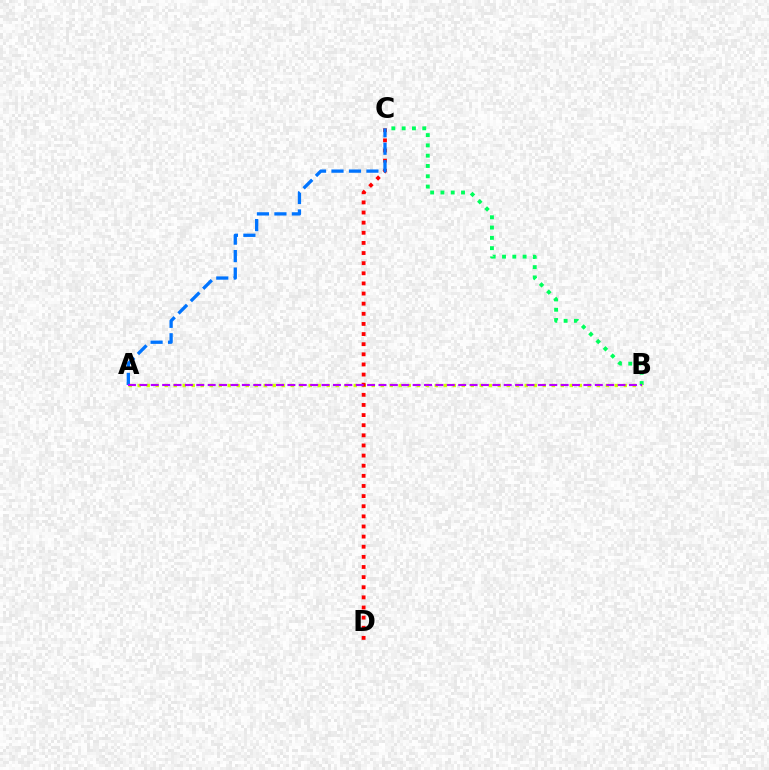{('B', 'C'): [{'color': '#00ff5c', 'line_style': 'dotted', 'thickness': 2.8}], ('A', 'B'): [{'color': '#d1ff00', 'line_style': 'dotted', 'thickness': 2.45}, {'color': '#b900ff', 'line_style': 'dashed', 'thickness': 1.55}], ('C', 'D'): [{'color': '#ff0000', 'line_style': 'dotted', 'thickness': 2.75}], ('A', 'C'): [{'color': '#0074ff', 'line_style': 'dashed', 'thickness': 2.37}]}